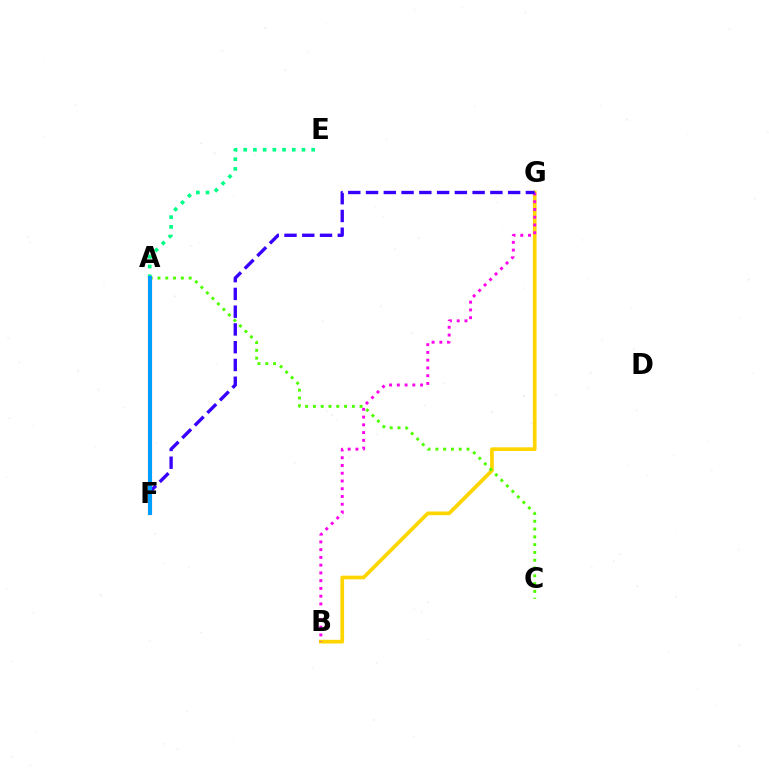{('A', 'F'): [{'color': '#ff0000', 'line_style': 'solid', 'thickness': 2.97}, {'color': '#009eff', 'line_style': 'solid', 'thickness': 2.88}], ('A', 'E'): [{'color': '#00ff86', 'line_style': 'dotted', 'thickness': 2.64}], ('B', 'G'): [{'color': '#ffd500', 'line_style': 'solid', 'thickness': 2.67}, {'color': '#ff00ed', 'line_style': 'dotted', 'thickness': 2.11}], ('A', 'C'): [{'color': '#4fff00', 'line_style': 'dotted', 'thickness': 2.12}], ('F', 'G'): [{'color': '#3700ff', 'line_style': 'dashed', 'thickness': 2.41}]}